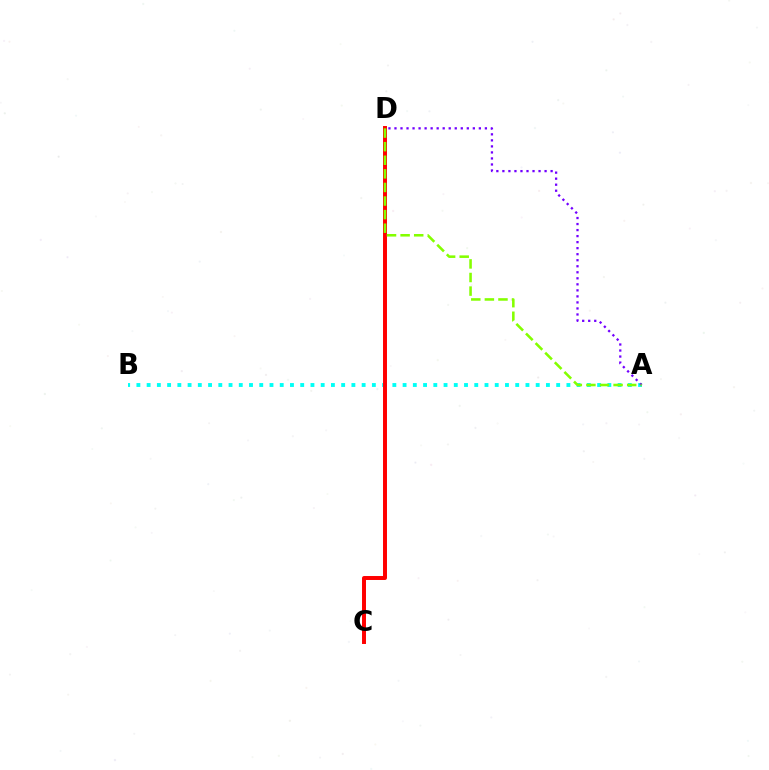{('A', 'B'): [{'color': '#00fff6', 'line_style': 'dotted', 'thickness': 2.78}], ('C', 'D'): [{'color': '#ff0000', 'line_style': 'solid', 'thickness': 2.85}], ('A', 'D'): [{'color': '#7200ff', 'line_style': 'dotted', 'thickness': 1.64}, {'color': '#84ff00', 'line_style': 'dashed', 'thickness': 1.85}]}